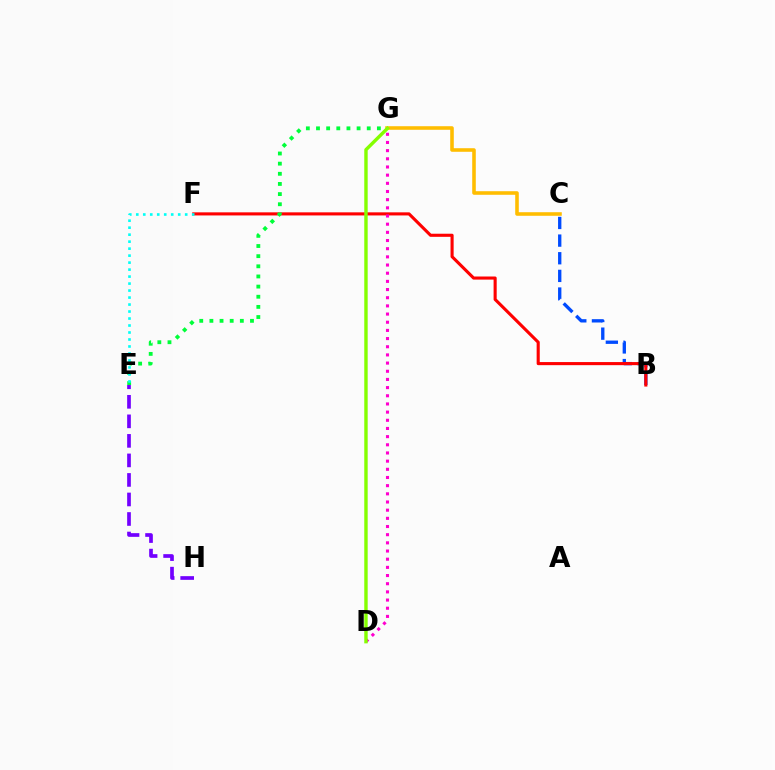{('B', 'C'): [{'color': '#004bff', 'line_style': 'dashed', 'thickness': 2.4}], ('B', 'F'): [{'color': '#ff0000', 'line_style': 'solid', 'thickness': 2.23}], ('E', 'H'): [{'color': '#7200ff', 'line_style': 'dashed', 'thickness': 2.65}], ('E', 'G'): [{'color': '#00ff39', 'line_style': 'dotted', 'thickness': 2.76}], ('C', 'G'): [{'color': '#ffbd00', 'line_style': 'solid', 'thickness': 2.57}], ('D', 'G'): [{'color': '#ff00cf', 'line_style': 'dotted', 'thickness': 2.22}, {'color': '#84ff00', 'line_style': 'solid', 'thickness': 2.45}], ('E', 'F'): [{'color': '#00fff6', 'line_style': 'dotted', 'thickness': 1.9}]}